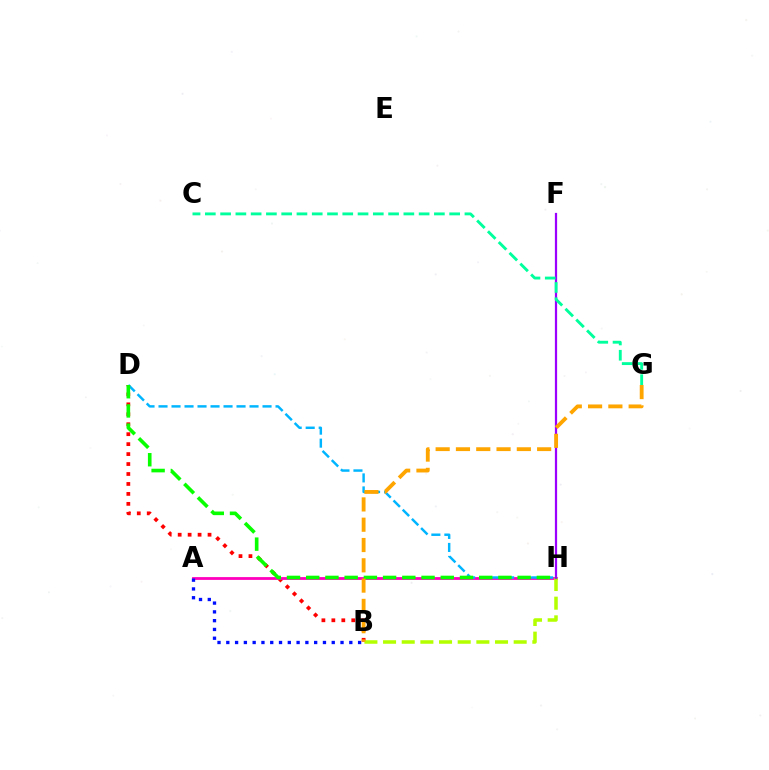{('B', 'D'): [{'color': '#ff0000', 'line_style': 'dotted', 'thickness': 2.7}], ('A', 'H'): [{'color': '#ff00bd', 'line_style': 'solid', 'thickness': 2.02}], ('B', 'H'): [{'color': '#b3ff00', 'line_style': 'dashed', 'thickness': 2.54}], ('D', 'H'): [{'color': '#00b5ff', 'line_style': 'dashed', 'thickness': 1.77}, {'color': '#08ff00', 'line_style': 'dashed', 'thickness': 2.61}], ('F', 'H'): [{'color': '#9b00ff', 'line_style': 'solid', 'thickness': 1.6}], ('C', 'G'): [{'color': '#00ff9d', 'line_style': 'dashed', 'thickness': 2.07}], ('A', 'B'): [{'color': '#0010ff', 'line_style': 'dotted', 'thickness': 2.39}], ('B', 'G'): [{'color': '#ffa500', 'line_style': 'dashed', 'thickness': 2.76}]}